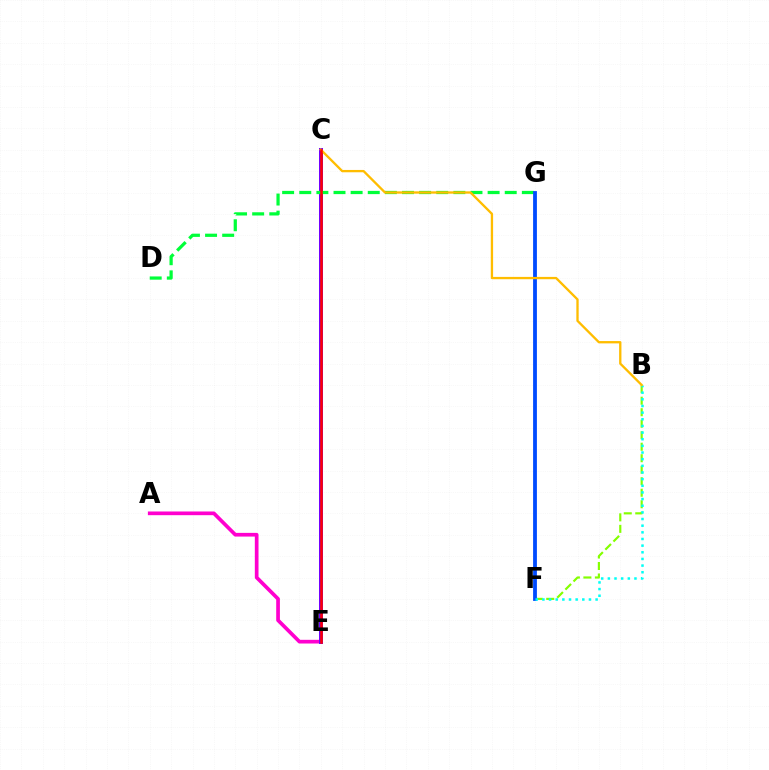{('A', 'E'): [{'color': '#ff00cf', 'line_style': 'solid', 'thickness': 2.66}], ('B', 'F'): [{'color': '#84ff00', 'line_style': 'dashed', 'thickness': 1.56}, {'color': '#00fff6', 'line_style': 'dotted', 'thickness': 1.81}], ('C', 'E'): [{'color': '#7200ff', 'line_style': 'solid', 'thickness': 2.89}, {'color': '#ff0000', 'line_style': 'solid', 'thickness': 1.8}], ('D', 'G'): [{'color': '#00ff39', 'line_style': 'dashed', 'thickness': 2.33}], ('F', 'G'): [{'color': '#004bff', 'line_style': 'solid', 'thickness': 2.74}], ('B', 'C'): [{'color': '#ffbd00', 'line_style': 'solid', 'thickness': 1.67}]}